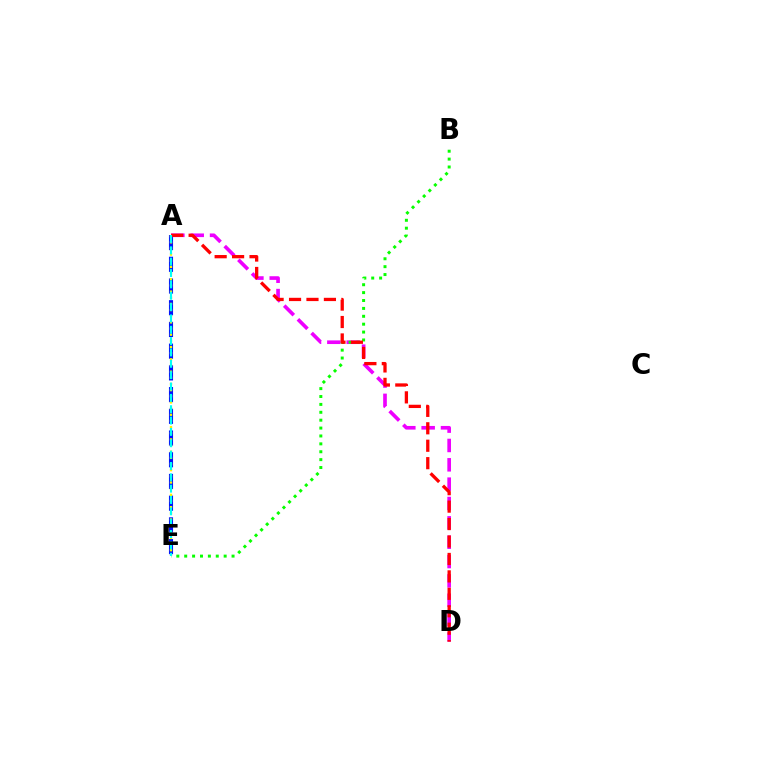{('A', 'D'): [{'color': '#ee00ff', 'line_style': 'dashed', 'thickness': 2.63}, {'color': '#ff0000', 'line_style': 'dashed', 'thickness': 2.37}], ('A', 'E'): [{'color': '#0010ff', 'line_style': 'dashed', 'thickness': 2.95}, {'color': '#fcf500', 'line_style': 'dotted', 'thickness': 1.67}, {'color': '#00fff6', 'line_style': 'dashed', 'thickness': 1.54}], ('B', 'E'): [{'color': '#08ff00', 'line_style': 'dotted', 'thickness': 2.14}]}